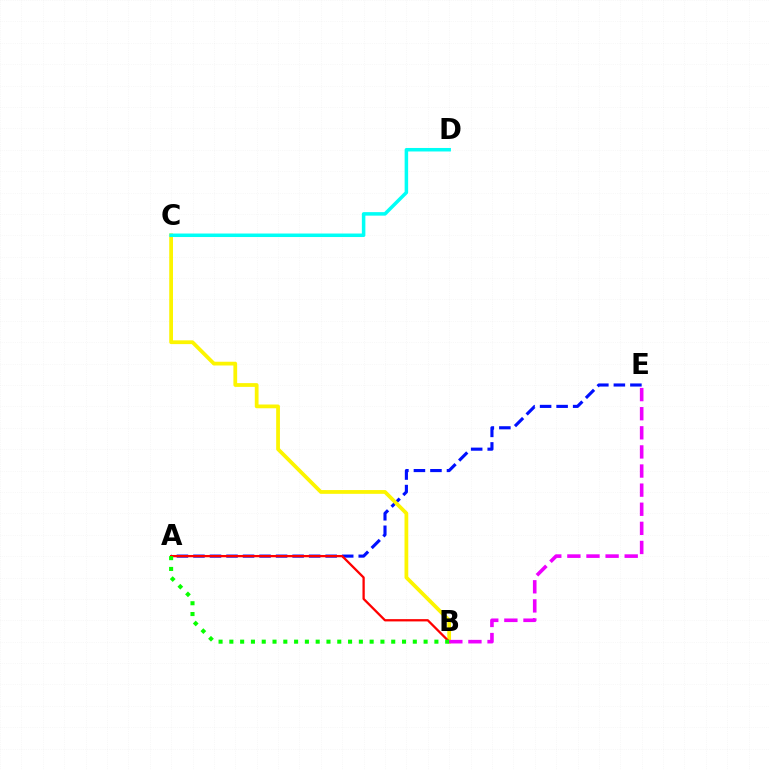{('A', 'E'): [{'color': '#0010ff', 'line_style': 'dashed', 'thickness': 2.25}], ('B', 'C'): [{'color': '#fcf500', 'line_style': 'solid', 'thickness': 2.71}], ('C', 'D'): [{'color': '#00fff6', 'line_style': 'solid', 'thickness': 2.53}], ('A', 'B'): [{'color': '#ff0000', 'line_style': 'solid', 'thickness': 1.64}, {'color': '#08ff00', 'line_style': 'dotted', 'thickness': 2.93}], ('B', 'E'): [{'color': '#ee00ff', 'line_style': 'dashed', 'thickness': 2.6}]}